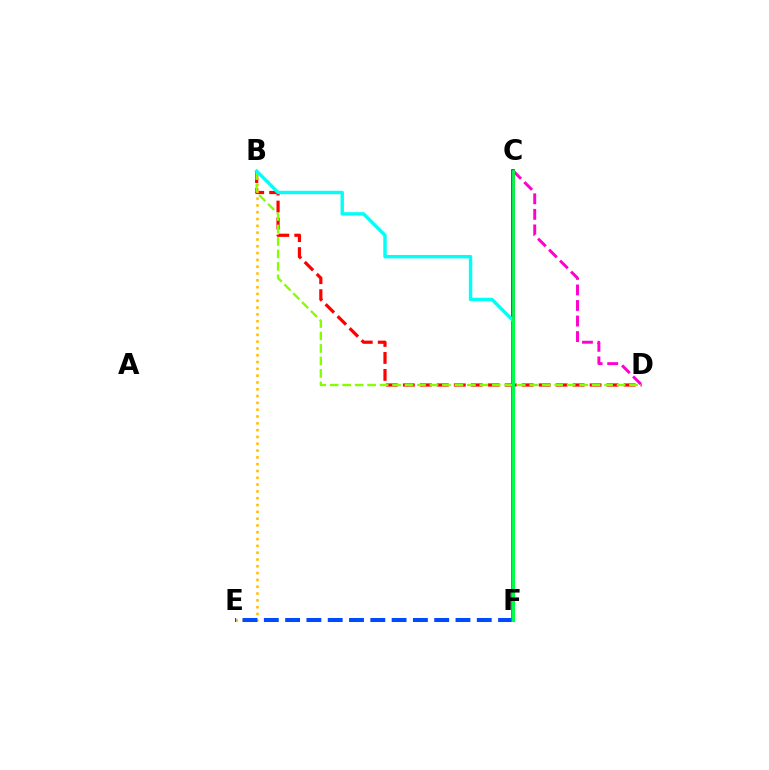{('C', 'F'): [{'color': '#7200ff', 'line_style': 'solid', 'thickness': 2.65}, {'color': '#00ff39', 'line_style': 'solid', 'thickness': 2.02}], ('B', 'D'): [{'color': '#ff0000', 'line_style': 'dashed', 'thickness': 2.31}, {'color': '#84ff00', 'line_style': 'dashed', 'thickness': 1.69}], ('B', 'E'): [{'color': '#ffbd00', 'line_style': 'dotted', 'thickness': 1.85}], ('E', 'F'): [{'color': '#004bff', 'line_style': 'dashed', 'thickness': 2.89}], ('C', 'D'): [{'color': '#ff00cf', 'line_style': 'dashed', 'thickness': 2.11}], ('B', 'F'): [{'color': '#00fff6', 'line_style': 'solid', 'thickness': 2.45}]}